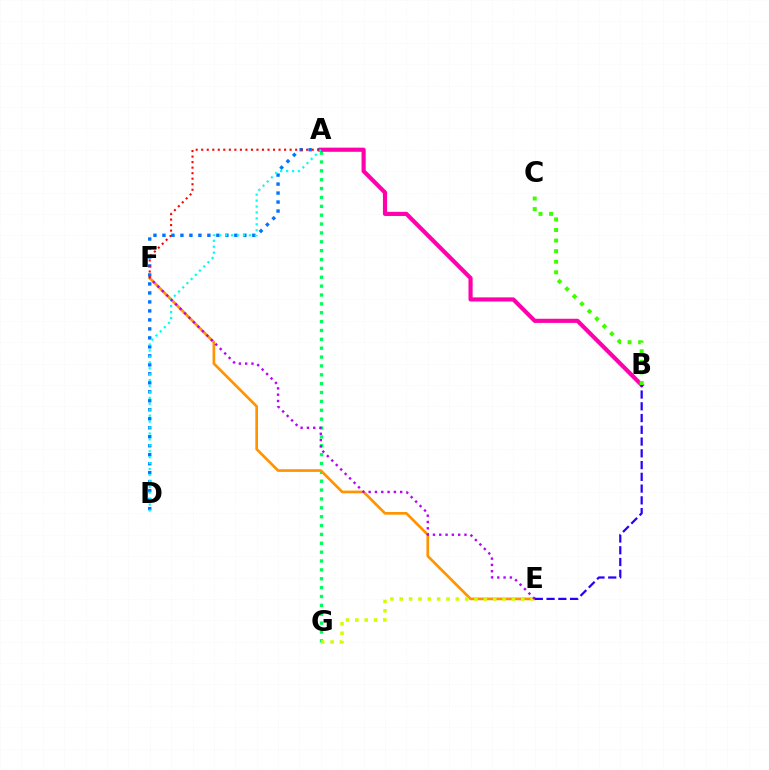{('A', 'D'): [{'color': '#0074ff', 'line_style': 'dotted', 'thickness': 2.44}, {'color': '#00fff6', 'line_style': 'dotted', 'thickness': 1.61}], ('A', 'G'): [{'color': '#00ff5c', 'line_style': 'dotted', 'thickness': 2.41}], ('E', 'F'): [{'color': '#ff9400', 'line_style': 'solid', 'thickness': 1.93}, {'color': '#b900ff', 'line_style': 'dotted', 'thickness': 1.71}], ('E', 'G'): [{'color': '#d1ff00', 'line_style': 'dotted', 'thickness': 2.54}], ('A', 'B'): [{'color': '#ff00ac', 'line_style': 'solid', 'thickness': 2.98}], ('A', 'F'): [{'color': '#ff0000', 'line_style': 'dotted', 'thickness': 1.5}], ('B', 'C'): [{'color': '#3dff00', 'line_style': 'dotted', 'thickness': 2.87}], ('B', 'E'): [{'color': '#2500ff', 'line_style': 'dashed', 'thickness': 1.6}]}